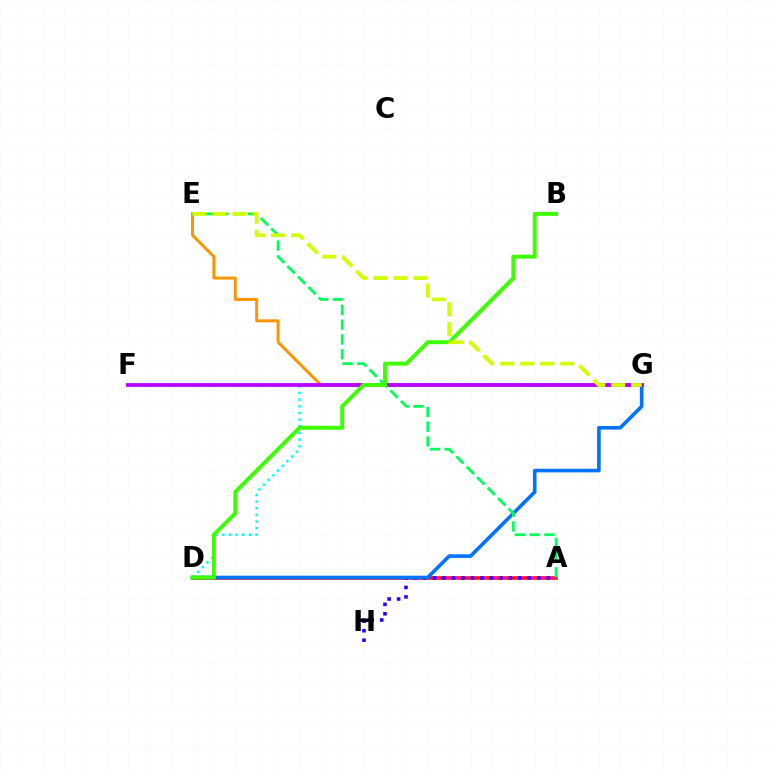{('A', 'D'): [{'color': '#ff0000', 'line_style': 'solid', 'thickness': 2.52}, {'color': '#ff00ac', 'line_style': 'dashed', 'thickness': 1.62}], ('D', 'G'): [{'color': '#00fff6', 'line_style': 'dotted', 'thickness': 1.81}, {'color': '#0074ff', 'line_style': 'solid', 'thickness': 2.6}], ('A', 'H'): [{'color': '#2500ff', 'line_style': 'dotted', 'thickness': 2.58}], ('E', 'G'): [{'color': '#ff9400', 'line_style': 'solid', 'thickness': 2.13}, {'color': '#d1ff00', 'line_style': 'dashed', 'thickness': 2.72}], ('F', 'G'): [{'color': '#b900ff', 'line_style': 'solid', 'thickness': 2.75}], ('A', 'E'): [{'color': '#00ff5c', 'line_style': 'dashed', 'thickness': 2.01}], ('B', 'D'): [{'color': '#3dff00', 'line_style': 'solid', 'thickness': 2.83}]}